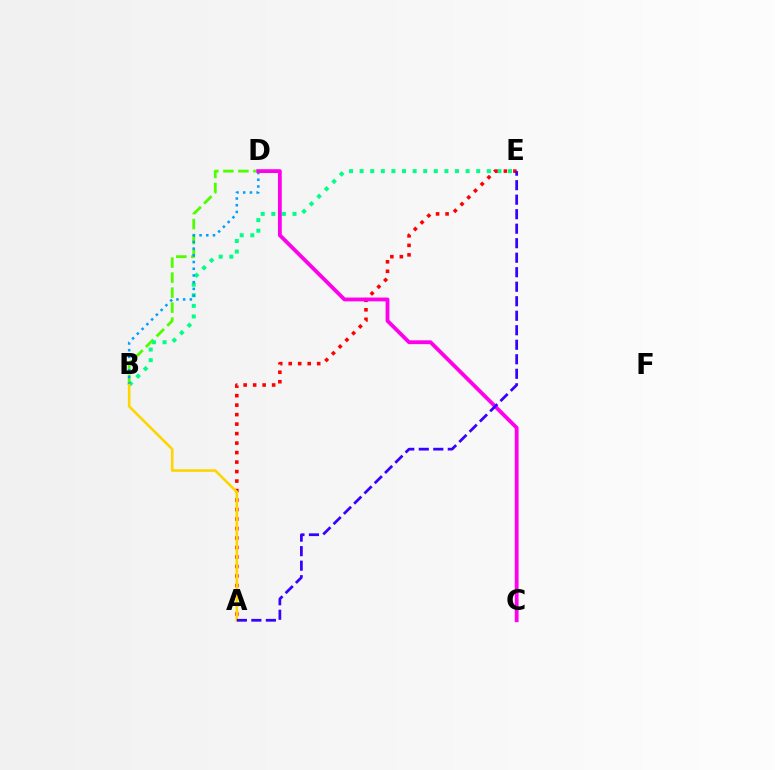{('B', 'D'): [{'color': '#4fff00', 'line_style': 'dashed', 'thickness': 2.04}, {'color': '#009eff', 'line_style': 'dotted', 'thickness': 1.82}], ('B', 'E'): [{'color': '#00ff86', 'line_style': 'dotted', 'thickness': 2.88}], ('A', 'E'): [{'color': '#ff0000', 'line_style': 'dotted', 'thickness': 2.58}, {'color': '#3700ff', 'line_style': 'dashed', 'thickness': 1.97}], ('A', 'B'): [{'color': '#ffd500', 'line_style': 'solid', 'thickness': 1.87}], ('C', 'D'): [{'color': '#ff00ed', 'line_style': 'solid', 'thickness': 2.74}]}